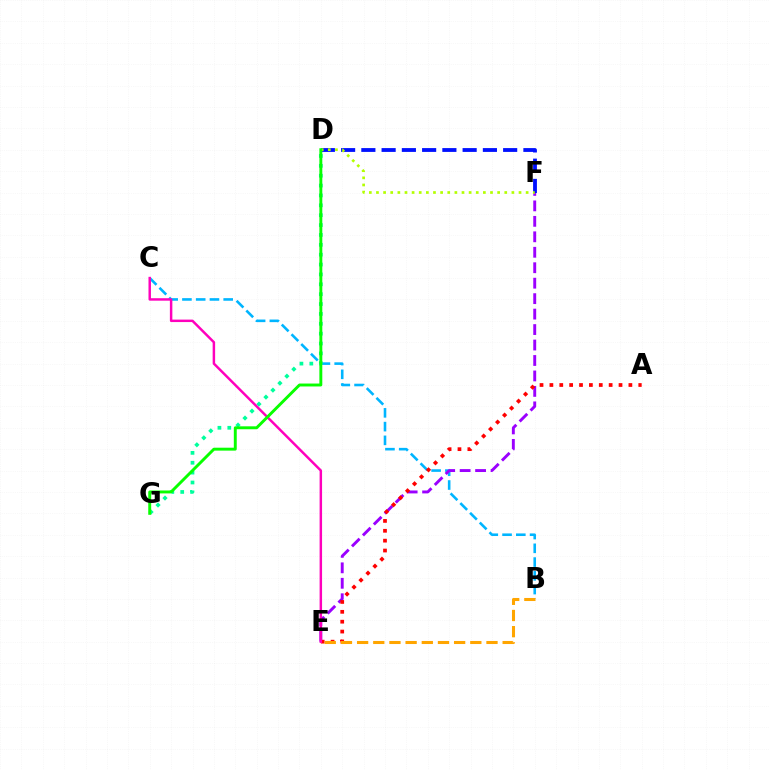{('B', 'C'): [{'color': '#00b5ff', 'line_style': 'dashed', 'thickness': 1.87}], ('E', 'F'): [{'color': '#9b00ff', 'line_style': 'dashed', 'thickness': 2.1}], ('D', 'F'): [{'color': '#0010ff', 'line_style': 'dashed', 'thickness': 2.75}, {'color': '#b3ff00', 'line_style': 'dotted', 'thickness': 1.94}], ('D', 'G'): [{'color': '#00ff9d', 'line_style': 'dotted', 'thickness': 2.68}, {'color': '#08ff00', 'line_style': 'solid', 'thickness': 2.11}], ('A', 'E'): [{'color': '#ff0000', 'line_style': 'dotted', 'thickness': 2.68}], ('C', 'E'): [{'color': '#ff00bd', 'line_style': 'solid', 'thickness': 1.78}], ('B', 'E'): [{'color': '#ffa500', 'line_style': 'dashed', 'thickness': 2.2}]}